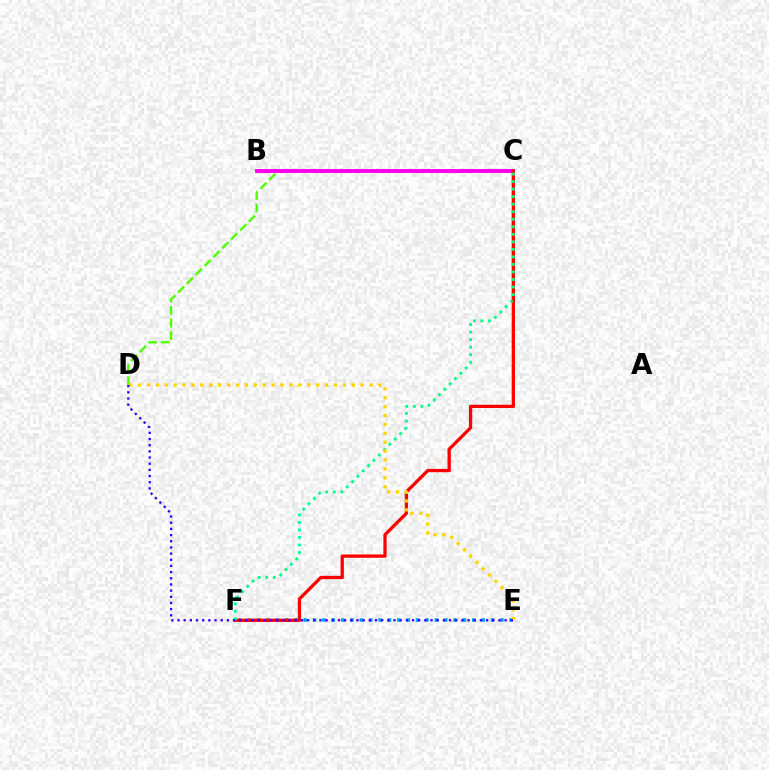{('E', 'F'): [{'color': '#009eff', 'line_style': 'dotted', 'thickness': 2.54}], ('C', 'D'): [{'color': '#4fff00', 'line_style': 'dashed', 'thickness': 1.7}], ('B', 'C'): [{'color': '#ff00ed', 'line_style': 'solid', 'thickness': 2.82}], ('C', 'F'): [{'color': '#ff0000', 'line_style': 'solid', 'thickness': 2.37}, {'color': '#00ff86', 'line_style': 'dotted', 'thickness': 2.05}], ('D', 'E'): [{'color': '#ffd500', 'line_style': 'dotted', 'thickness': 2.42}, {'color': '#3700ff', 'line_style': 'dotted', 'thickness': 1.68}]}